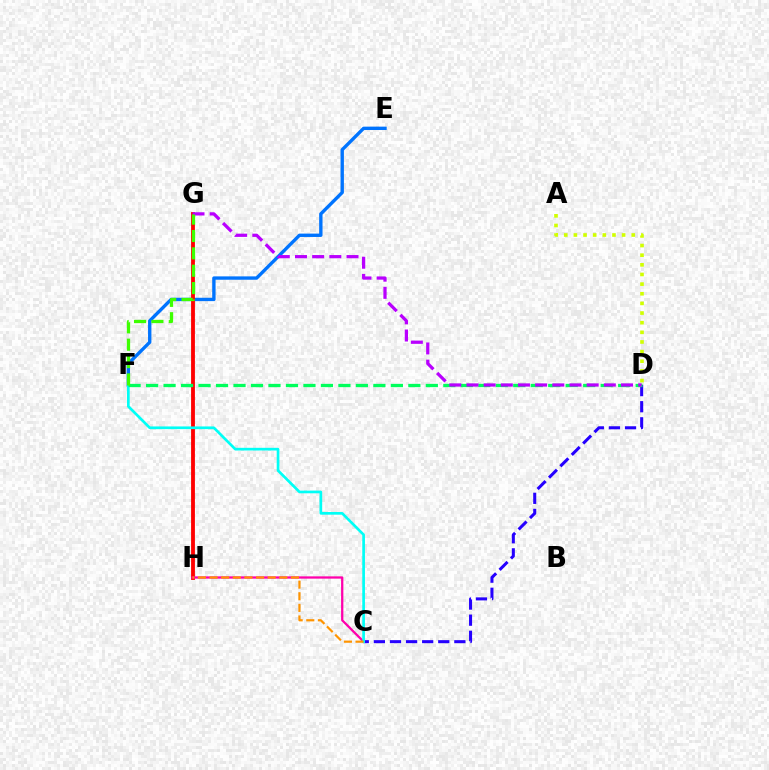{('E', 'F'): [{'color': '#0074ff', 'line_style': 'solid', 'thickness': 2.42}], ('G', 'H'): [{'color': '#ff0000', 'line_style': 'solid', 'thickness': 2.76}], ('C', 'H'): [{'color': '#ff00ac', 'line_style': 'solid', 'thickness': 1.63}, {'color': '#ff9400', 'line_style': 'dashed', 'thickness': 1.58}], ('C', 'D'): [{'color': '#2500ff', 'line_style': 'dashed', 'thickness': 2.19}], ('C', 'F'): [{'color': '#00fff6', 'line_style': 'solid', 'thickness': 1.94}], ('A', 'D'): [{'color': '#d1ff00', 'line_style': 'dotted', 'thickness': 2.62}], ('D', 'F'): [{'color': '#00ff5c', 'line_style': 'dashed', 'thickness': 2.38}], ('D', 'G'): [{'color': '#b900ff', 'line_style': 'dashed', 'thickness': 2.33}], ('F', 'G'): [{'color': '#3dff00', 'line_style': 'dashed', 'thickness': 2.36}]}